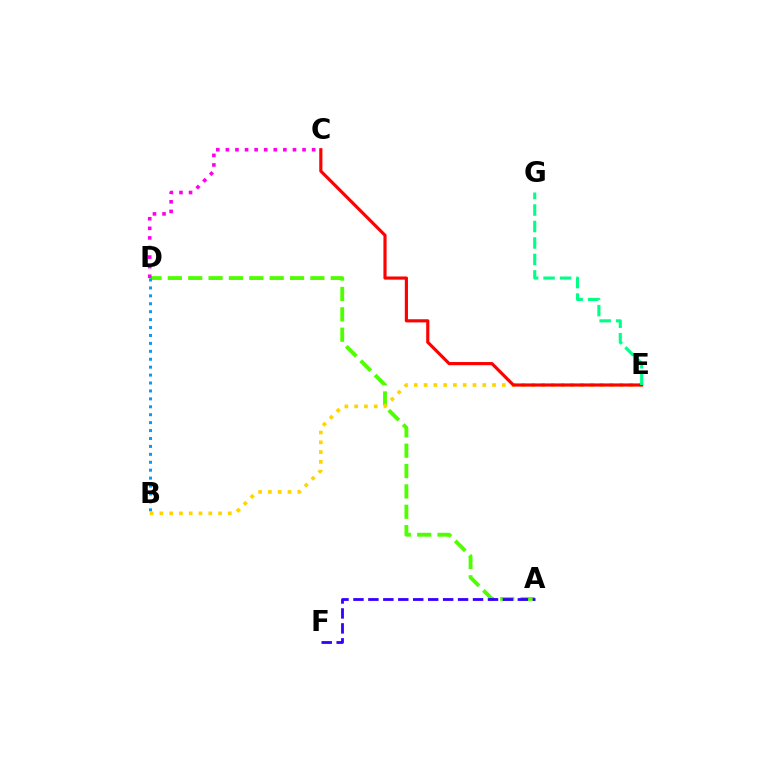{('A', 'D'): [{'color': '#4fff00', 'line_style': 'dashed', 'thickness': 2.77}], ('B', 'E'): [{'color': '#ffd500', 'line_style': 'dotted', 'thickness': 2.66}], ('C', 'E'): [{'color': '#ff0000', 'line_style': 'solid', 'thickness': 2.27}], ('E', 'G'): [{'color': '#00ff86', 'line_style': 'dashed', 'thickness': 2.24}], ('C', 'D'): [{'color': '#ff00ed', 'line_style': 'dotted', 'thickness': 2.6}], ('A', 'F'): [{'color': '#3700ff', 'line_style': 'dashed', 'thickness': 2.03}], ('B', 'D'): [{'color': '#009eff', 'line_style': 'dotted', 'thickness': 2.15}]}